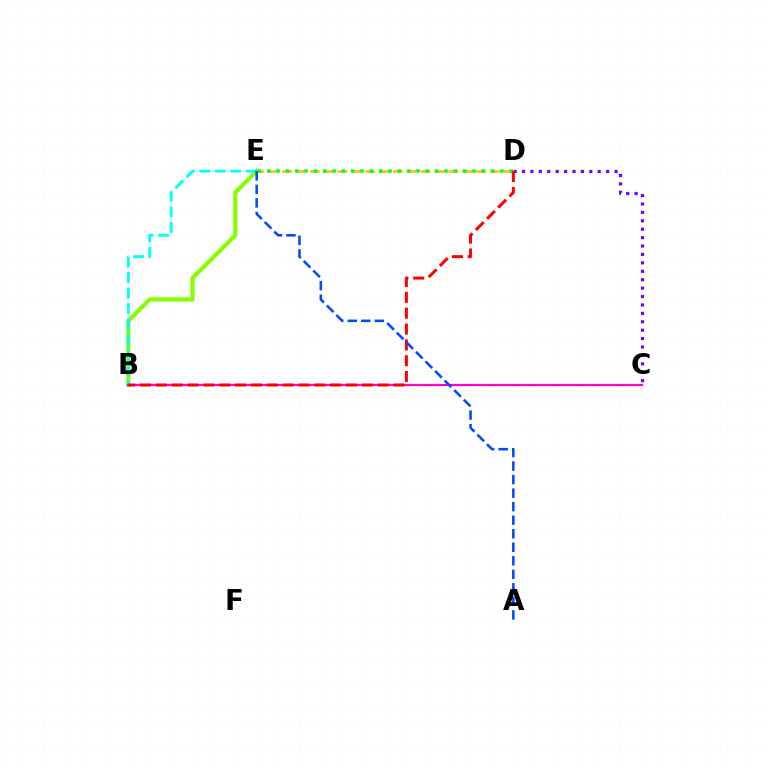{('C', 'D'): [{'color': '#7200ff', 'line_style': 'dotted', 'thickness': 2.29}], ('B', 'E'): [{'color': '#84ff00', 'line_style': 'solid', 'thickness': 3.0}, {'color': '#00fff6', 'line_style': 'dashed', 'thickness': 2.1}], ('B', 'C'): [{'color': '#ff00cf', 'line_style': 'solid', 'thickness': 1.56}], ('D', 'E'): [{'color': '#ffbd00', 'line_style': 'dashed', 'thickness': 1.88}, {'color': '#00ff39', 'line_style': 'dotted', 'thickness': 2.53}], ('B', 'D'): [{'color': '#ff0000', 'line_style': 'dashed', 'thickness': 2.15}], ('A', 'E'): [{'color': '#004bff', 'line_style': 'dashed', 'thickness': 1.84}]}